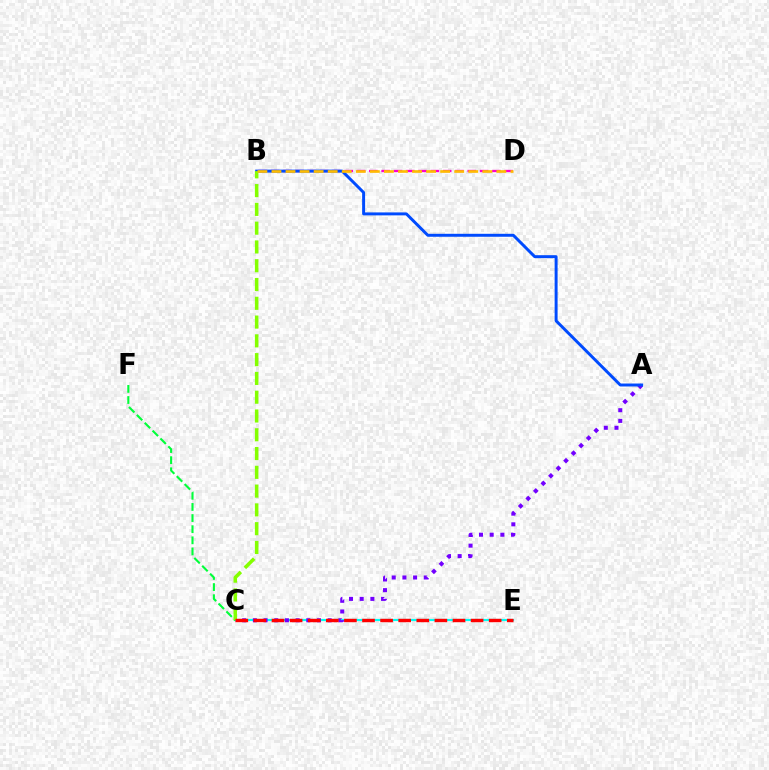{('C', 'E'): [{'color': '#00fff6', 'line_style': 'solid', 'thickness': 1.56}, {'color': '#ff0000', 'line_style': 'dashed', 'thickness': 2.46}], ('B', 'D'): [{'color': '#ff00cf', 'line_style': 'dashed', 'thickness': 1.67}, {'color': '#ffbd00', 'line_style': 'dashed', 'thickness': 1.91}], ('A', 'C'): [{'color': '#7200ff', 'line_style': 'dotted', 'thickness': 2.9}], ('A', 'B'): [{'color': '#004bff', 'line_style': 'solid', 'thickness': 2.13}], ('C', 'F'): [{'color': '#00ff39', 'line_style': 'dashed', 'thickness': 1.51}], ('B', 'C'): [{'color': '#84ff00', 'line_style': 'dashed', 'thickness': 2.55}]}